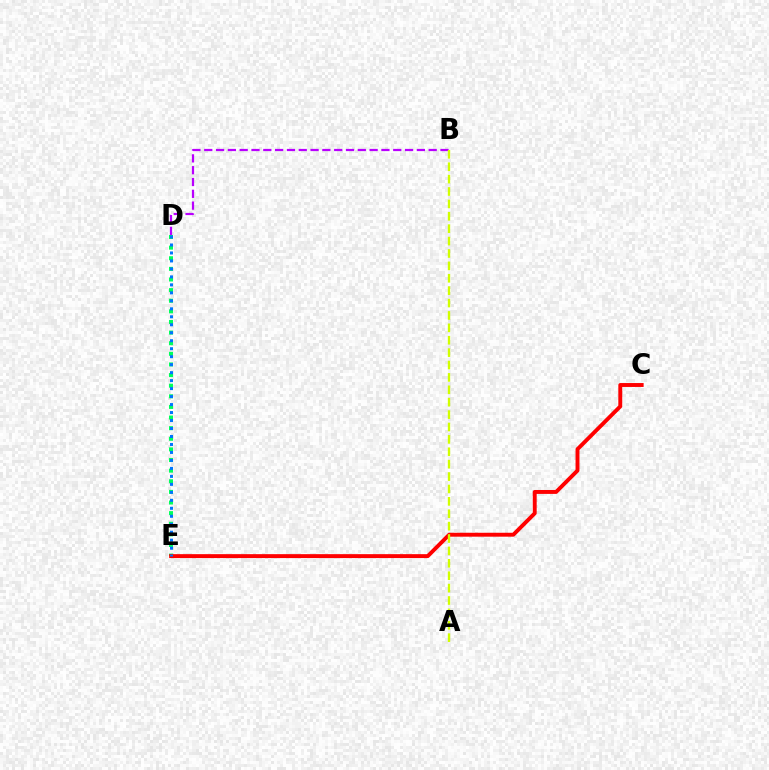{('D', 'E'): [{'color': '#00ff5c', 'line_style': 'dotted', 'thickness': 2.89}, {'color': '#0074ff', 'line_style': 'dotted', 'thickness': 2.17}], ('C', 'E'): [{'color': '#ff0000', 'line_style': 'solid', 'thickness': 2.82}], ('B', 'D'): [{'color': '#b900ff', 'line_style': 'dashed', 'thickness': 1.6}], ('A', 'B'): [{'color': '#d1ff00', 'line_style': 'dashed', 'thickness': 1.68}]}